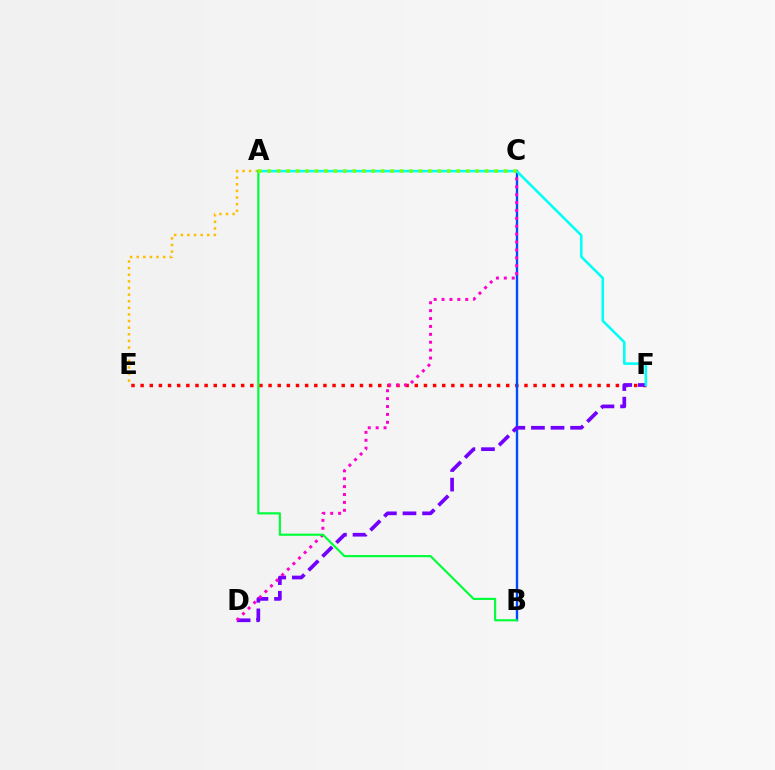{('E', 'F'): [{'color': '#ff0000', 'line_style': 'dotted', 'thickness': 2.48}], ('A', 'E'): [{'color': '#ffbd00', 'line_style': 'dotted', 'thickness': 1.8}], ('B', 'C'): [{'color': '#004bff', 'line_style': 'solid', 'thickness': 1.71}], ('D', 'F'): [{'color': '#7200ff', 'line_style': 'dashed', 'thickness': 2.66}], ('C', 'D'): [{'color': '#ff00cf', 'line_style': 'dotted', 'thickness': 2.15}], ('A', 'F'): [{'color': '#00fff6', 'line_style': 'solid', 'thickness': 1.85}], ('A', 'B'): [{'color': '#00ff39', 'line_style': 'solid', 'thickness': 1.56}], ('A', 'C'): [{'color': '#84ff00', 'line_style': 'dotted', 'thickness': 2.57}]}